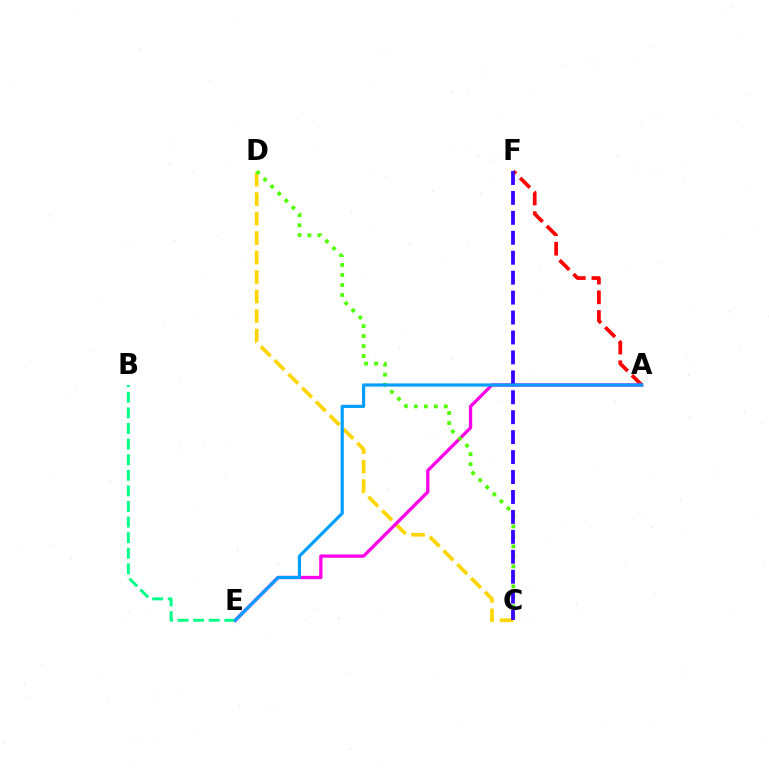{('C', 'D'): [{'color': '#ffd500', 'line_style': 'dashed', 'thickness': 2.65}, {'color': '#4fff00', 'line_style': 'dotted', 'thickness': 2.72}], ('A', 'F'): [{'color': '#ff0000', 'line_style': 'dashed', 'thickness': 2.68}], ('A', 'E'): [{'color': '#ff00ed', 'line_style': 'solid', 'thickness': 2.37}, {'color': '#009eff', 'line_style': 'solid', 'thickness': 2.28}], ('B', 'E'): [{'color': '#00ff86', 'line_style': 'dashed', 'thickness': 2.12}], ('C', 'F'): [{'color': '#3700ff', 'line_style': 'dashed', 'thickness': 2.71}]}